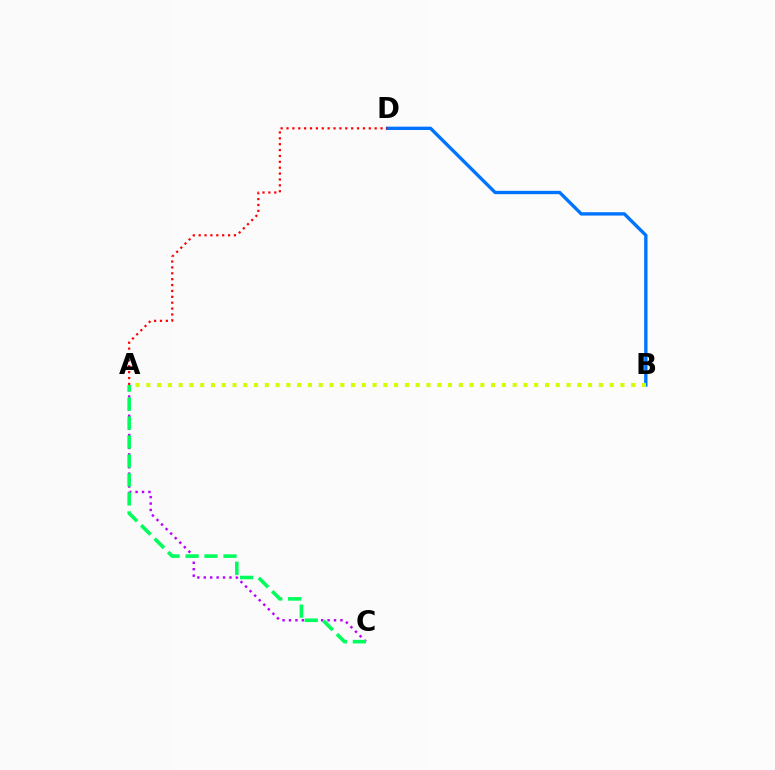{('B', 'D'): [{'color': '#0074ff', 'line_style': 'solid', 'thickness': 2.41}], ('A', 'D'): [{'color': '#ff0000', 'line_style': 'dotted', 'thickness': 1.6}], ('A', 'C'): [{'color': '#b900ff', 'line_style': 'dotted', 'thickness': 1.75}, {'color': '#00ff5c', 'line_style': 'dashed', 'thickness': 2.58}], ('A', 'B'): [{'color': '#d1ff00', 'line_style': 'dotted', 'thickness': 2.93}]}